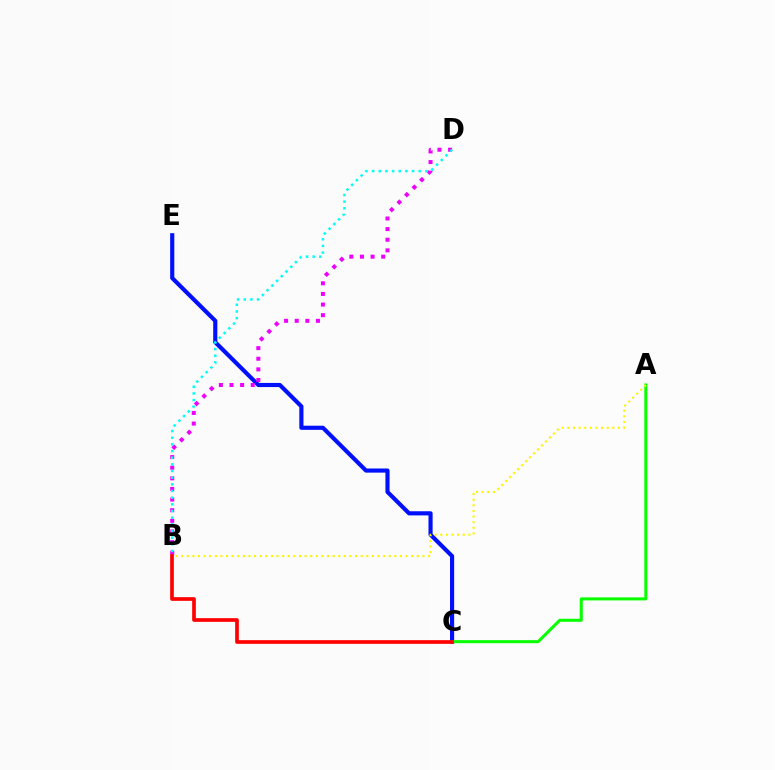{('C', 'E'): [{'color': '#0010ff', 'line_style': 'solid', 'thickness': 2.98}], ('B', 'D'): [{'color': '#ee00ff', 'line_style': 'dotted', 'thickness': 2.89}, {'color': '#00fff6', 'line_style': 'dotted', 'thickness': 1.81}], ('A', 'C'): [{'color': '#08ff00', 'line_style': 'solid', 'thickness': 2.19}], ('A', 'B'): [{'color': '#fcf500', 'line_style': 'dotted', 'thickness': 1.52}], ('B', 'C'): [{'color': '#ff0000', 'line_style': 'solid', 'thickness': 2.65}]}